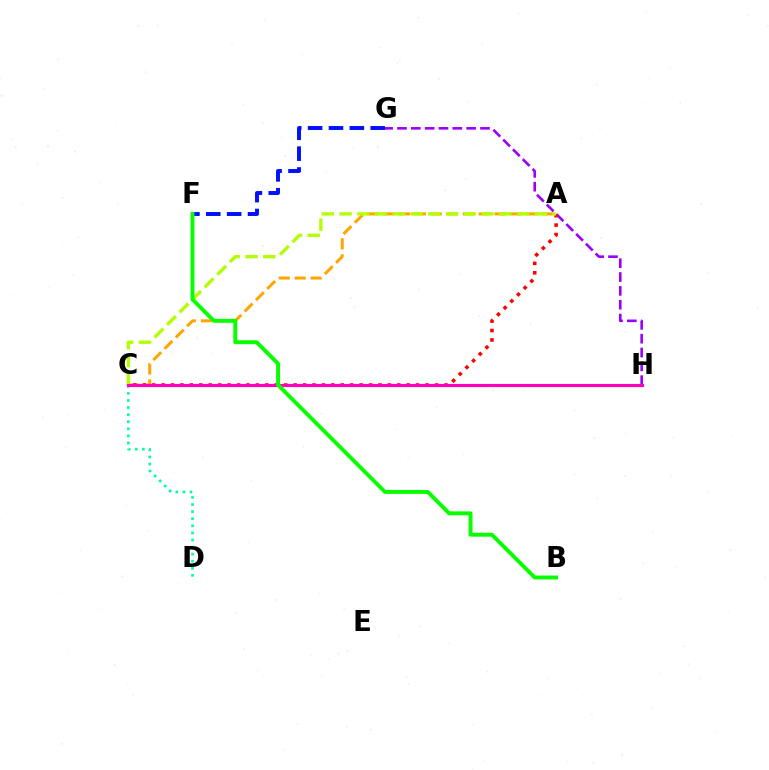{('A', 'C'): [{'color': '#ffa500', 'line_style': 'dashed', 'thickness': 2.16}, {'color': '#ff0000', 'line_style': 'dotted', 'thickness': 2.56}, {'color': '#b3ff00', 'line_style': 'dashed', 'thickness': 2.41}], ('C', 'H'): [{'color': '#00b5ff', 'line_style': 'dashed', 'thickness': 1.97}, {'color': '#ff00bd', 'line_style': 'solid', 'thickness': 2.25}], ('G', 'H'): [{'color': '#9b00ff', 'line_style': 'dashed', 'thickness': 1.88}], ('F', 'G'): [{'color': '#0010ff', 'line_style': 'dashed', 'thickness': 2.84}], ('C', 'D'): [{'color': '#00ff9d', 'line_style': 'dotted', 'thickness': 1.92}], ('B', 'F'): [{'color': '#08ff00', 'line_style': 'solid', 'thickness': 2.82}]}